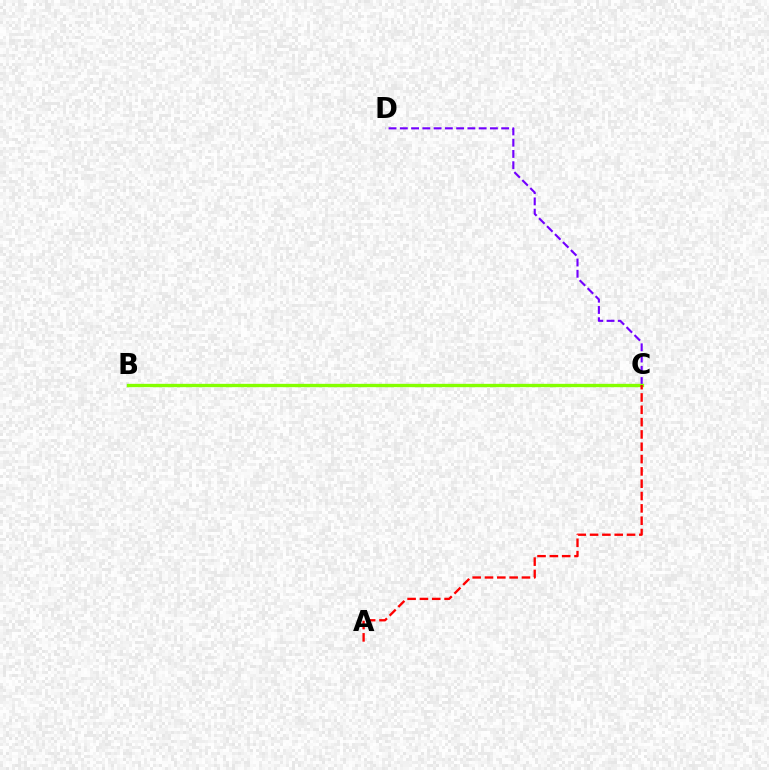{('C', 'D'): [{'color': '#7200ff', 'line_style': 'dashed', 'thickness': 1.53}], ('B', 'C'): [{'color': '#00fff6', 'line_style': 'dashed', 'thickness': 1.94}, {'color': '#84ff00', 'line_style': 'solid', 'thickness': 2.4}], ('A', 'C'): [{'color': '#ff0000', 'line_style': 'dashed', 'thickness': 1.67}]}